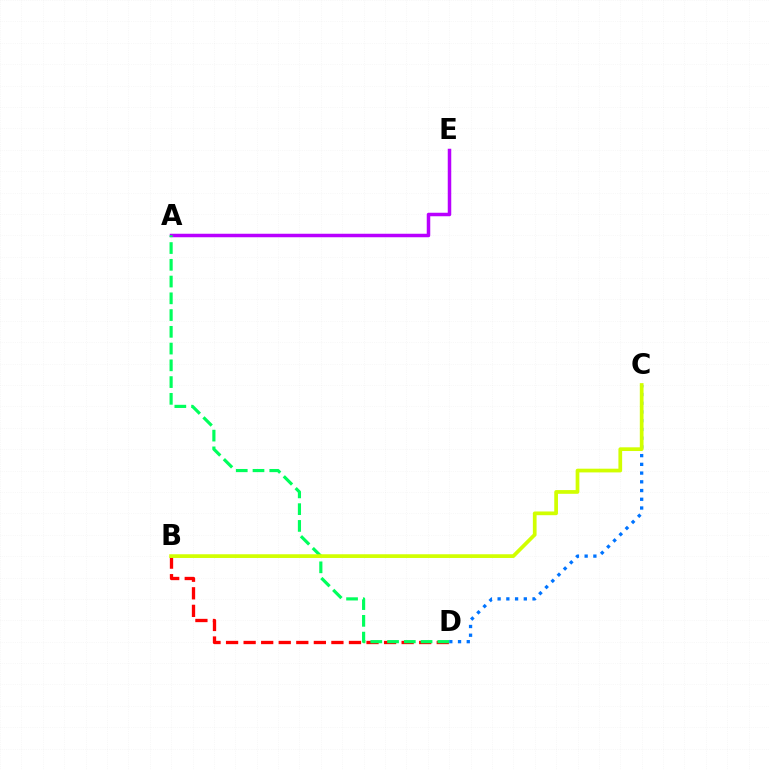{('C', 'D'): [{'color': '#0074ff', 'line_style': 'dotted', 'thickness': 2.37}], ('B', 'D'): [{'color': '#ff0000', 'line_style': 'dashed', 'thickness': 2.39}], ('A', 'E'): [{'color': '#b900ff', 'line_style': 'solid', 'thickness': 2.52}], ('A', 'D'): [{'color': '#00ff5c', 'line_style': 'dashed', 'thickness': 2.28}], ('B', 'C'): [{'color': '#d1ff00', 'line_style': 'solid', 'thickness': 2.68}]}